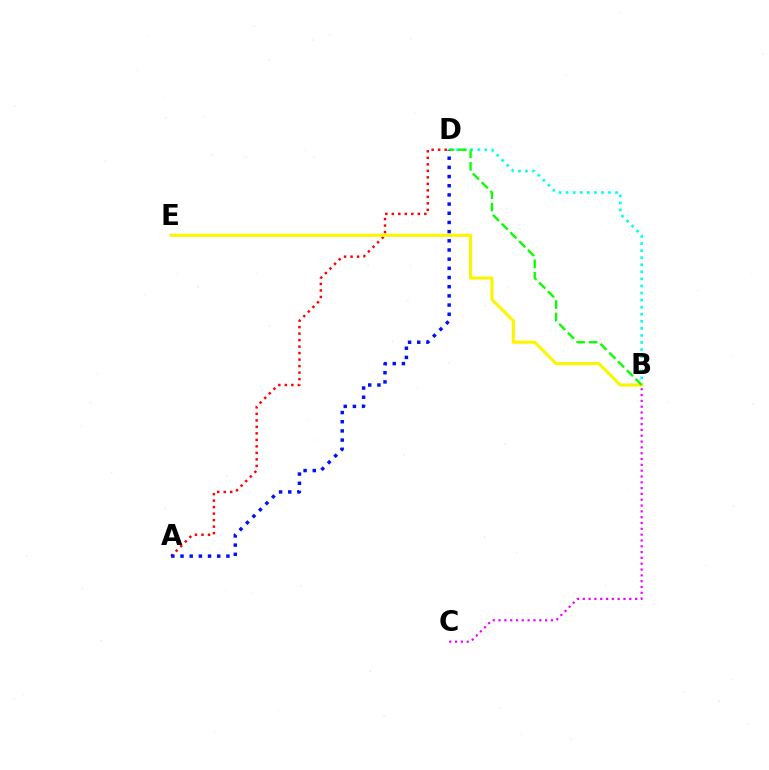{('A', 'D'): [{'color': '#ff0000', 'line_style': 'dotted', 'thickness': 1.77}, {'color': '#0010ff', 'line_style': 'dotted', 'thickness': 2.49}], ('B', 'D'): [{'color': '#00fff6', 'line_style': 'dotted', 'thickness': 1.92}, {'color': '#08ff00', 'line_style': 'dashed', 'thickness': 1.69}], ('B', 'C'): [{'color': '#ee00ff', 'line_style': 'dotted', 'thickness': 1.58}], ('B', 'E'): [{'color': '#fcf500', 'line_style': 'solid', 'thickness': 2.24}]}